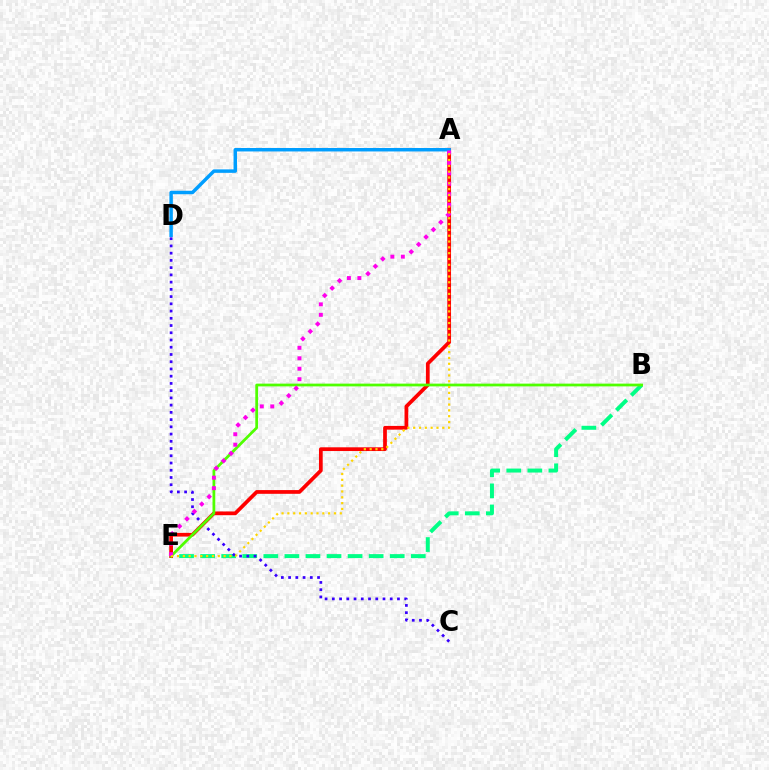{('B', 'E'): [{'color': '#00ff86', 'line_style': 'dashed', 'thickness': 2.86}, {'color': '#4fff00', 'line_style': 'solid', 'thickness': 1.98}], ('C', 'D'): [{'color': '#3700ff', 'line_style': 'dotted', 'thickness': 1.97}], ('A', 'E'): [{'color': '#ff0000', 'line_style': 'solid', 'thickness': 2.68}, {'color': '#ff00ed', 'line_style': 'dotted', 'thickness': 2.84}, {'color': '#ffd500', 'line_style': 'dotted', 'thickness': 1.58}], ('A', 'D'): [{'color': '#009eff', 'line_style': 'solid', 'thickness': 2.49}]}